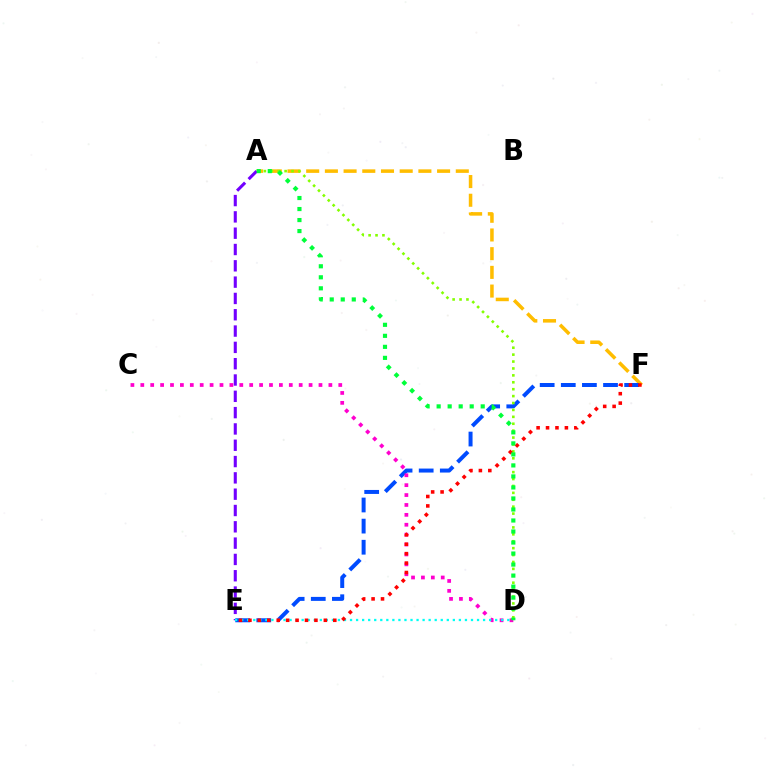{('A', 'F'): [{'color': '#ffbd00', 'line_style': 'dashed', 'thickness': 2.54}], ('E', 'F'): [{'color': '#004bff', 'line_style': 'dashed', 'thickness': 2.87}, {'color': '#ff0000', 'line_style': 'dotted', 'thickness': 2.56}], ('A', 'D'): [{'color': '#84ff00', 'line_style': 'dotted', 'thickness': 1.88}, {'color': '#00ff39', 'line_style': 'dotted', 'thickness': 2.99}], ('A', 'E'): [{'color': '#7200ff', 'line_style': 'dashed', 'thickness': 2.22}], ('C', 'D'): [{'color': '#ff00cf', 'line_style': 'dotted', 'thickness': 2.69}], ('D', 'E'): [{'color': '#00fff6', 'line_style': 'dotted', 'thickness': 1.64}]}